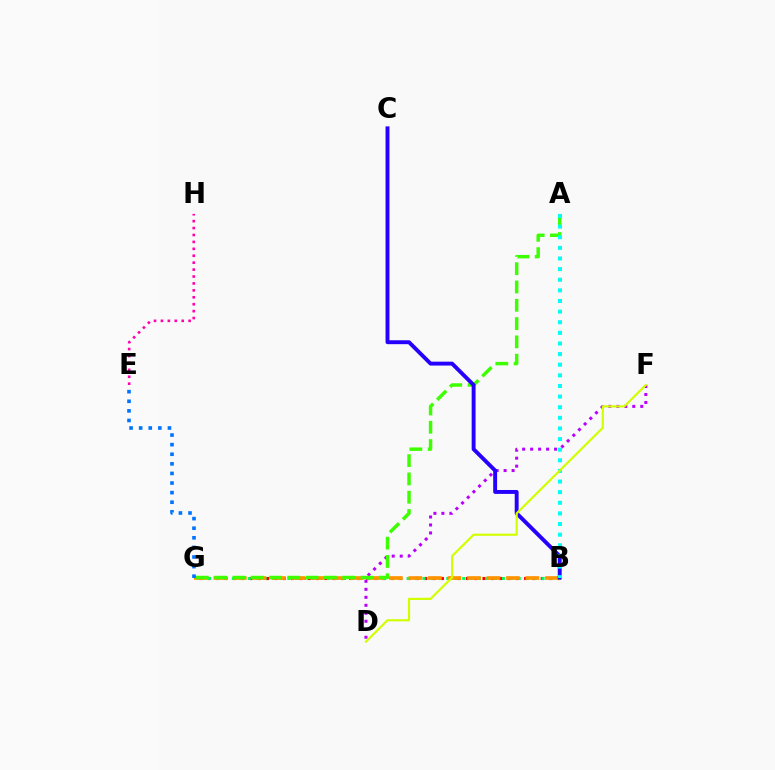{('B', 'G'): [{'color': '#ff0000', 'line_style': 'dotted', 'thickness': 2.26}, {'color': '#00ff5c', 'line_style': 'dotted', 'thickness': 2.16}, {'color': '#ff9400', 'line_style': 'dashed', 'thickness': 2.65}], ('D', 'F'): [{'color': '#b900ff', 'line_style': 'dotted', 'thickness': 2.17}, {'color': '#d1ff00', 'line_style': 'solid', 'thickness': 1.57}], ('E', 'H'): [{'color': '#ff00ac', 'line_style': 'dotted', 'thickness': 1.88}], ('A', 'G'): [{'color': '#3dff00', 'line_style': 'dashed', 'thickness': 2.49}], ('B', 'C'): [{'color': '#2500ff', 'line_style': 'solid', 'thickness': 2.81}], ('A', 'B'): [{'color': '#00fff6', 'line_style': 'dotted', 'thickness': 2.89}], ('E', 'G'): [{'color': '#0074ff', 'line_style': 'dotted', 'thickness': 2.61}]}